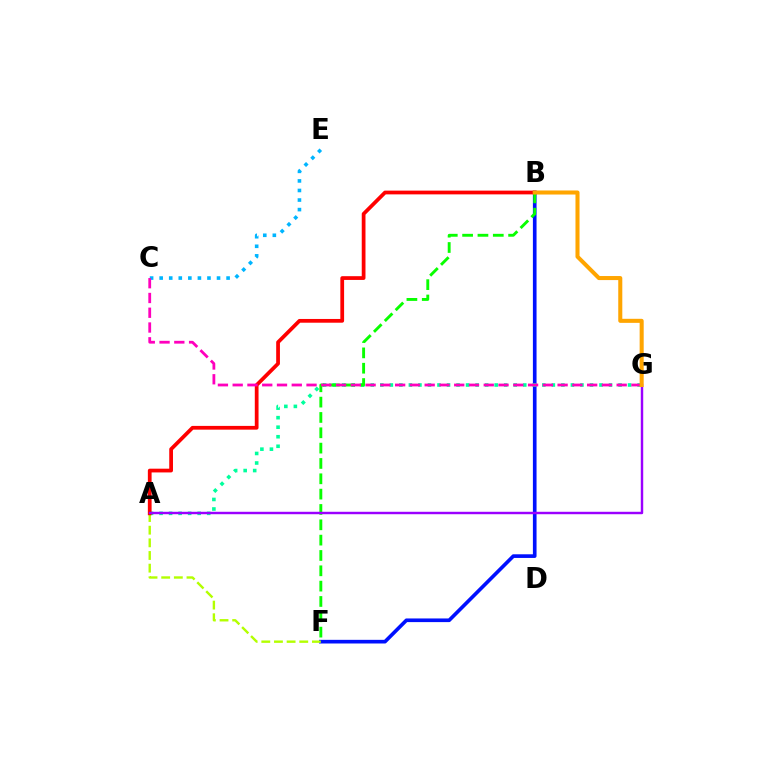{('B', 'F'): [{'color': '#0010ff', 'line_style': 'solid', 'thickness': 2.63}, {'color': '#08ff00', 'line_style': 'dashed', 'thickness': 2.08}], ('A', 'G'): [{'color': '#00ff9d', 'line_style': 'dotted', 'thickness': 2.59}, {'color': '#9b00ff', 'line_style': 'solid', 'thickness': 1.76}], ('C', 'E'): [{'color': '#00b5ff', 'line_style': 'dotted', 'thickness': 2.6}], ('A', 'F'): [{'color': '#b3ff00', 'line_style': 'dashed', 'thickness': 1.72}], ('A', 'B'): [{'color': '#ff0000', 'line_style': 'solid', 'thickness': 2.7}], ('C', 'G'): [{'color': '#ff00bd', 'line_style': 'dashed', 'thickness': 2.01}], ('B', 'G'): [{'color': '#ffa500', 'line_style': 'solid', 'thickness': 2.91}]}